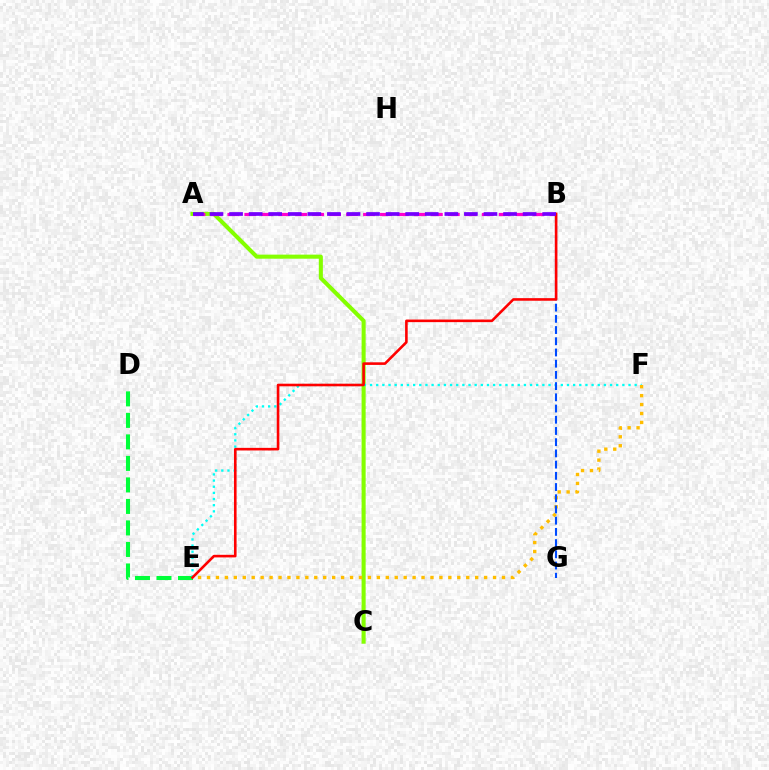{('A', 'C'): [{'color': '#84ff00', 'line_style': 'solid', 'thickness': 2.93}], ('A', 'B'): [{'color': '#ff00cf', 'line_style': 'dashed', 'thickness': 2.3}, {'color': '#7200ff', 'line_style': 'dashed', 'thickness': 2.66}], ('D', 'E'): [{'color': '#00ff39', 'line_style': 'dashed', 'thickness': 2.92}], ('E', 'F'): [{'color': '#00fff6', 'line_style': 'dotted', 'thickness': 1.67}, {'color': '#ffbd00', 'line_style': 'dotted', 'thickness': 2.43}], ('B', 'G'): [{'color': '#004bff', 'line_style': 'dashed', 'thickness': 1.52}], ('B', 'E'): [{'color': '#ff0000', 'line_style': 'solid', 'thickness': 1.87}]}